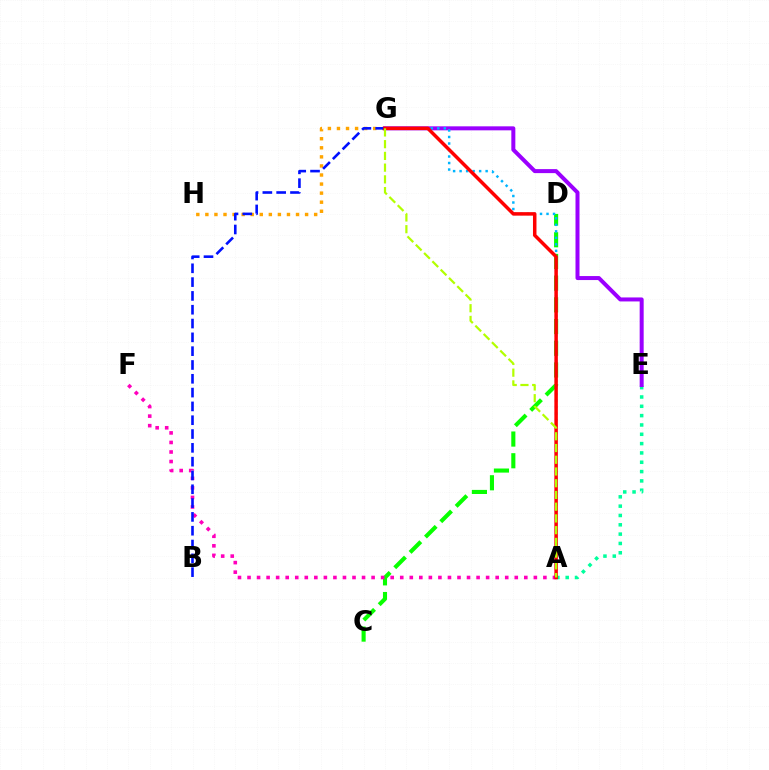{('G', 'H'): [{'color': '#ffa500', 'line_style': 'dotted', 'thickness': 2.46}], ('C', 'D'): [{'color': '#08ff00', 'line_style': 'dashed', 'thickness': 2.95}], ('A', 'E'): [{'color': '#00ff9d', 'line_style': 'dotted', 'thickness': 2.53}], ('E', 'G'): [{'color': '#9b00ff', 'line_style': 'solid', 'thickness': 2.88}], ('A', 'G'): [{'color': '#00b5ff', 'line_style': 'dotted', 'thickness': 1.77}, {'color': '#ff0000', 'line_style': 'solid', 'thickness': 2.51}, {'color': '#b3ff00', 'line_style': 'dashed', 'thickness': 1.59}], ('A', 'F'): [{'color': '#ff00bd', 'line_style': 'dotted', 'thickness': 2.59}], ('B', 'G'): [{'color': '#0010ff', 'line_style': 'dashed', 'thickness': 1.88}]}